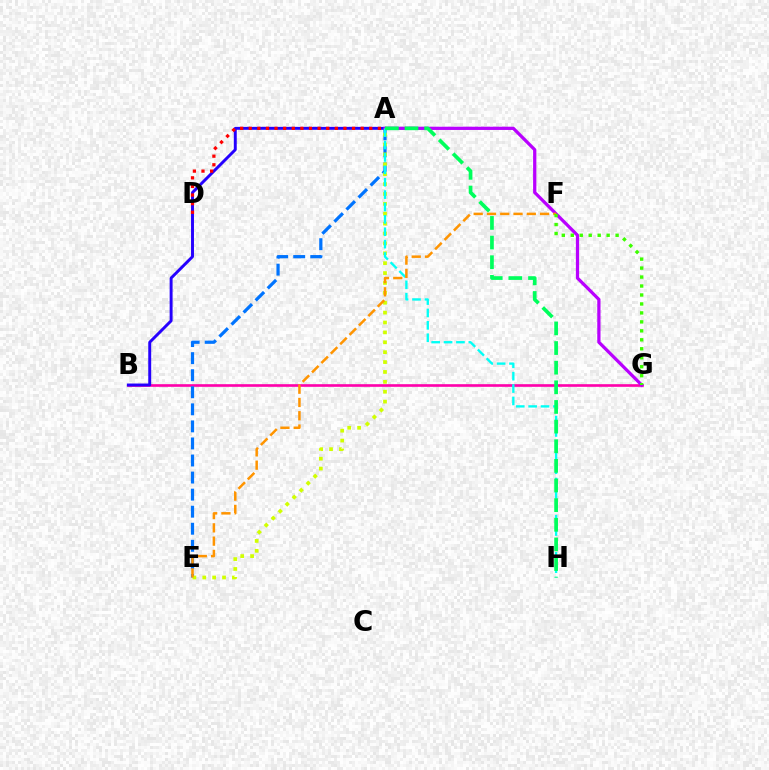{('B', 'G'): [{'color': '#ff00ac', 'line_style': 'solid', 'thickness': 1.9}], ('A', 'E'): [{'color': '#0074ff', 'line_style': 'dashed', 'thickness': 2.32}, {'color': '#d1ff00', 'line_style': 'dotted', 'thickness': 2.69}], ('A', 'B'): [{'color': '#2500ff', 'line_style': 'solid', 'thickness': 2.11}], ('A', 'G'): [{'color': '#b900ff', 'line_style': 'solid', 'thickness': 2.34}], ('A', 'H'): [{'color': '#00fff6', 'line_style': 'dashed', 'thickness': 1.68}, {'color': '#00ff5c', 'line_style': 'dashed', 'thickness': 2.67}], ('A', 'D'): [{'color': '#ff0000', 'line_style': 'dotted', 'thickness': 2.34}], ('E', 'F'): [{'color': '#ff9400', 'line_style': 'dashed', 'thickness': 1.8}], ('F', 'G'): [{'color': '#3dff00', 'line_style': 'dotted', 'thickness': 2.44}]}